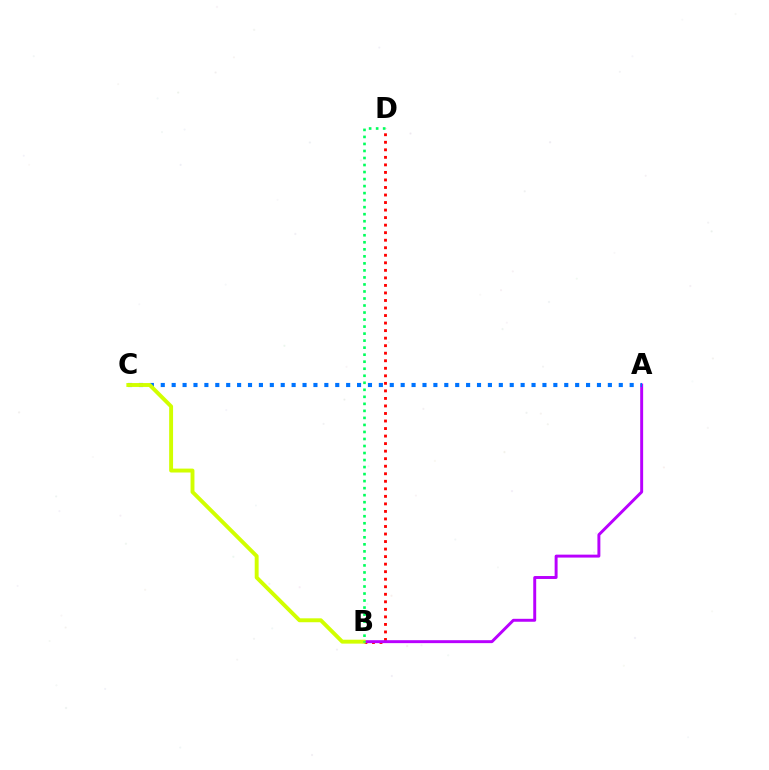{('B', 'D'): [{'color': '#ff0000', 'line_style': 'dotted', 'thickness': 2.05}, {'color': '#00ff5c', 'line_style': 'dotted', 'thickness': 1.91}], ('A', 'B'): [{'color': '#b900ff', 'line_style': 'solid', 'thickness': 2.12}], ('A', 'C'): [{'color': '#0074ff', 'line_style': 'dotted', 'thickness': 2.96}], ('B', 'C'): [{'color': '#d1ff00', 'line_style': 'solid', 'thickness': 2.81}]}